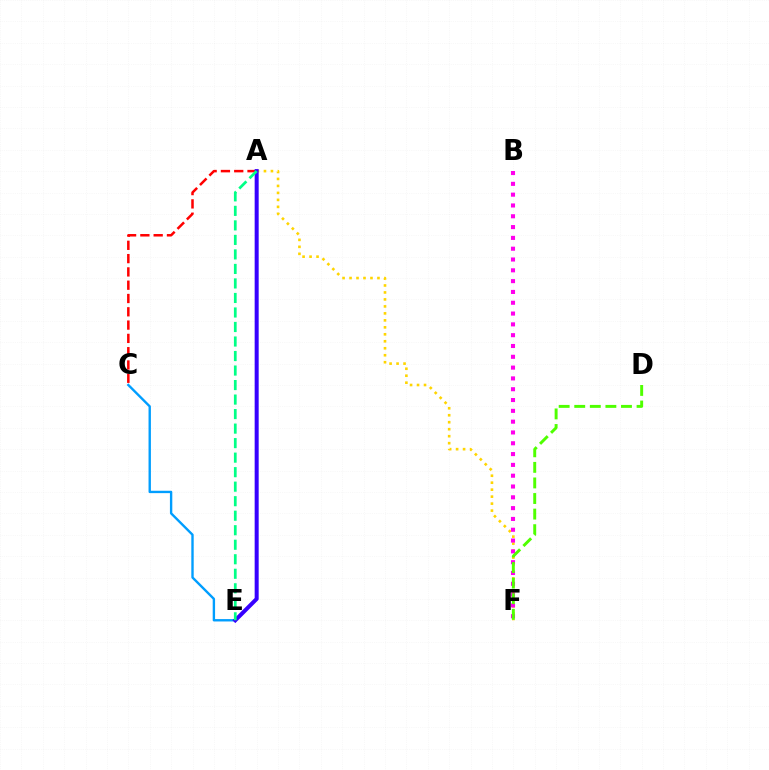{('A', 'C'): [{'color': '#ff0000', 'line_style': 'dashed', 'thickness': 1.81}], ('C', 'E'): [{'color': '#009eff', 'line_style': 'solid', 'thickness': 1.71}], ('A', 'F'): [{'color': '#ffd500', 'line_style': 'dotted', 'thickness': 1.9}], ('A', 'E'): [{'color': '#3700ff', 'line_style': 'solid', 'thickness': 2.89}, {'color': '#00ff86', 'line_style': 'dashed', 'thickness': 1.97}], ('B', 'F'): [{'color': '#ff00ed', 'line_style': 'dotted', 'thickness': 2.94}], ('D', 'F'): [{'color': '#4fff00', 'line_style': 'dashed', 'thickness': 2.12}]}